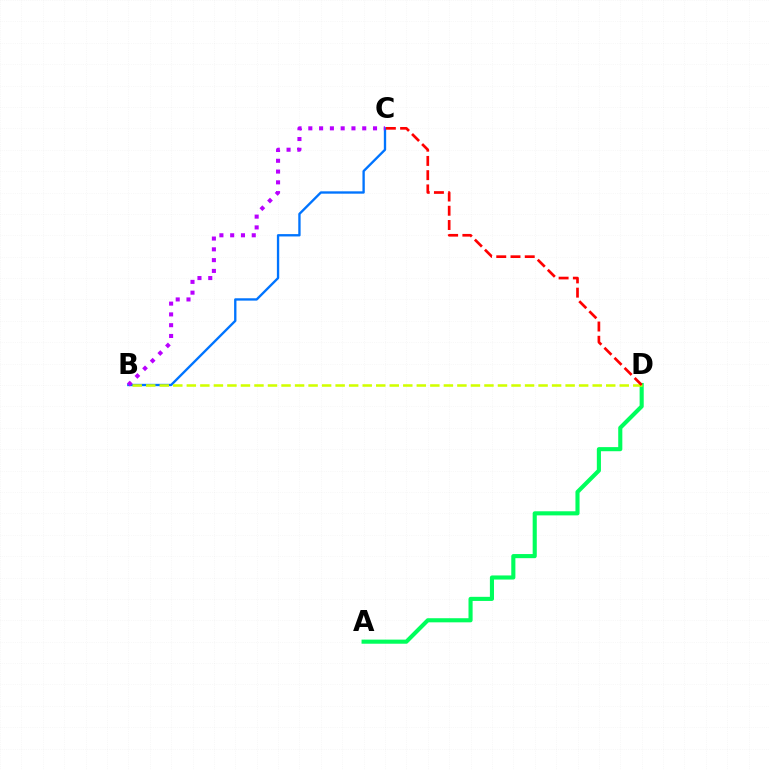{('A', 'D'): [{'color': '#00ff5c', 'line_style': 'solid', 'thickness': 2.96}], ('B', 'C'): [{'color': '#0074ff', 'line_style': 'solid', 'thickness': 1.69}, {'color': '#b900ff', 'line_style': 'dotted', 'thickness': 2.93}], ('B', 'D'): [{'color': '#d1ff00', 'line_style': 'dashed', 'thickness': 1.84}], ('C', 'D'): [{'color': '#ff0000', 'line_style': 'dashed', 'thickness': 1.94}]}